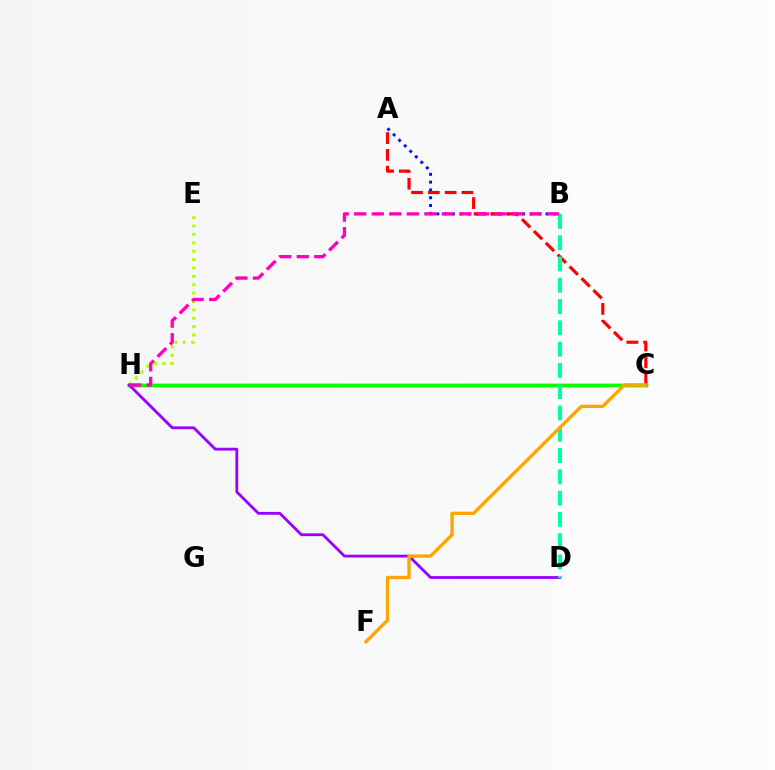{('C', 'H'): [{'color': '#00b5ff', 'line_style': 'solid', 'thickness': 2.4}, {'color': '#08ff00', 'line_style': 'solid', 'thickness': 2.5}], ('A', 'B'): [{'color': '#0010ff', 'line_style': 'dotted', 'thickness': 2.12}], ('E', 'H'): [{'color': '#b3ff00', 'line_style': 'dotted', 'thickness': 2.27}], ('D', 'H'): [{'color': '#9b00ff', 'line_style': 'solid', 'thickness': 2.02}], ('A', 'C'): [{'color': '#ff0000', 'line_style': 'dashed', 'thickness': 2.28}], ('B', 'D'): [{'color': '#00ff9d', 'line_style': 'dashed', 'thickness': 2.89}], ('B', 'H'): [{'color': '#ff00bd', 'line_style': 'dashed', 'thickness': 2.38}], ('C', 'F'): [{'color': '#ffa500', 'line_style': 'solid', 'thickness': 2.42}]}